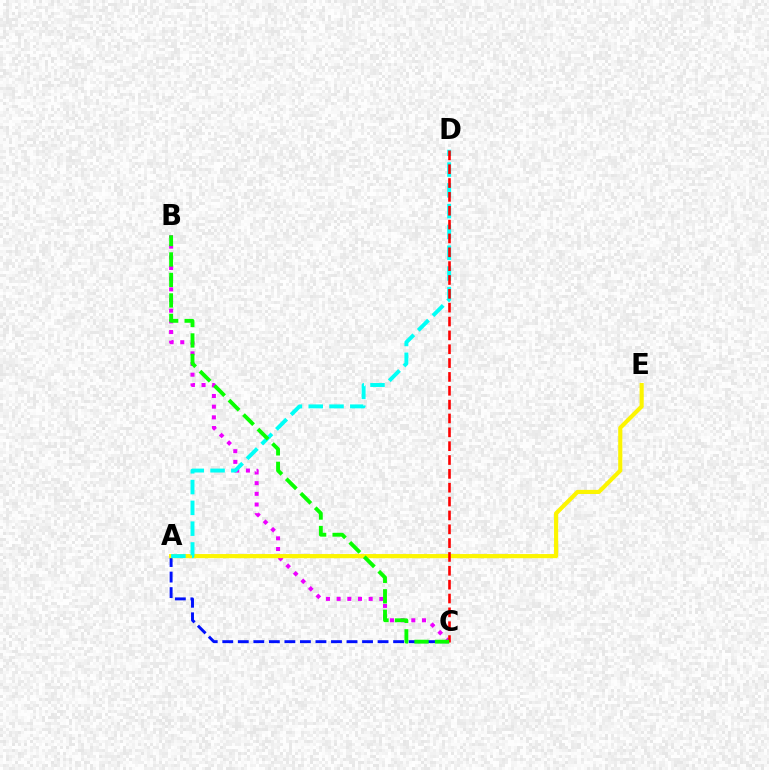{('A', 'C'): [{'color': '#0010ff', 'line_style': 'dashed', 'thickness': 2.11}], ('B', 'C'): [{'color': '#ee00ff', 'line_style': 'dotted', 'thickness': 2.9}, {'color': '#08ff00', 'line_style': 'dashed', 'thickness': 2.78}], ('A', 'E'): [{'color': '#fcf500', 'line_style': 'solid', 'thickness': 2.98}], ('A', 'D'): [{'color': '#00fff6', 'line_style': 'dashed', 'thickness': 2.82}], ('C', 'D'): [{'color': '#ff0000', 'line_style': 'dashed', 'thickness': 1.88}]}